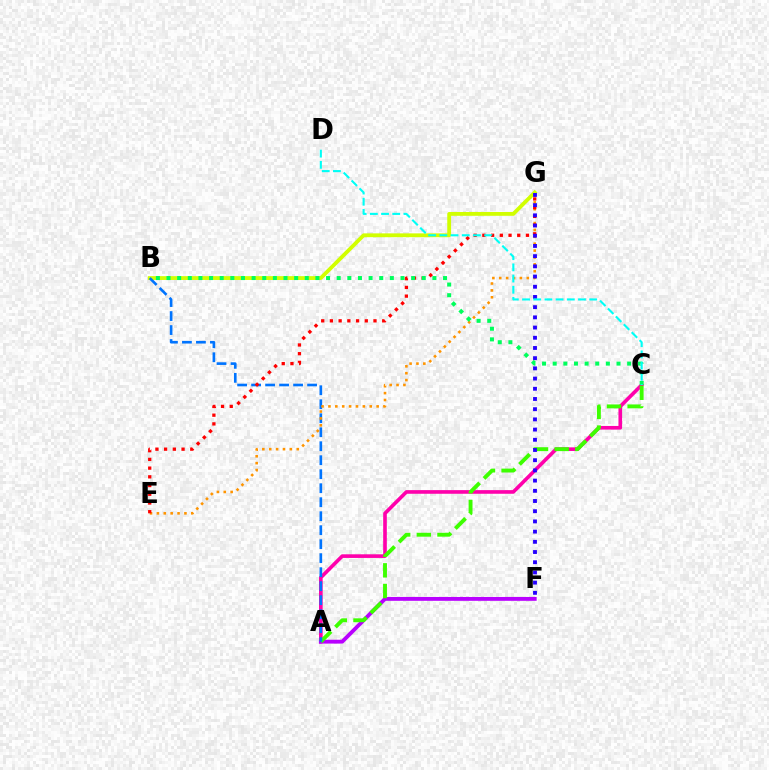{('B', 'G'): [{'color': '#d1ff00', 'line_style': 'solid', 'thickness': 2.75}], ('A', 'C'): [{'color': '#ff00ac', 'line_style': 'solid', 'thickness': 2.62}, {'color': '#3dff00', 'line_style': 'dashed', 'thickness': 2.8}], ('A', 'F'): [{'color': '#b900ff', 'line_style': 'solid', 'thickness': 2.78}], ('A', 'B'): [{'color': '#0074ff', 'line_style': 'dashed', 'thickness': 1.9}], ('E', 'G'): [{'color': '#ff9400', 'line_style': 'dotted', 'thickness': 1.87}, {'color': '#ff0000', 'line_style': 'dotted', 'thickness': 2.37}], ('F', 'G'): [{'color': '#2500ff', 'line_style': 'dotted', 'thickness': 2.77}], ('B', 'C'): [{'color': '#00ff5c', 'line_style': 'dotted', 'thickness': 2.89}], ('C', 'D'): [{'color': '#00fff6', 'line_style': 'dashed', 'thickness': 1.52}]}